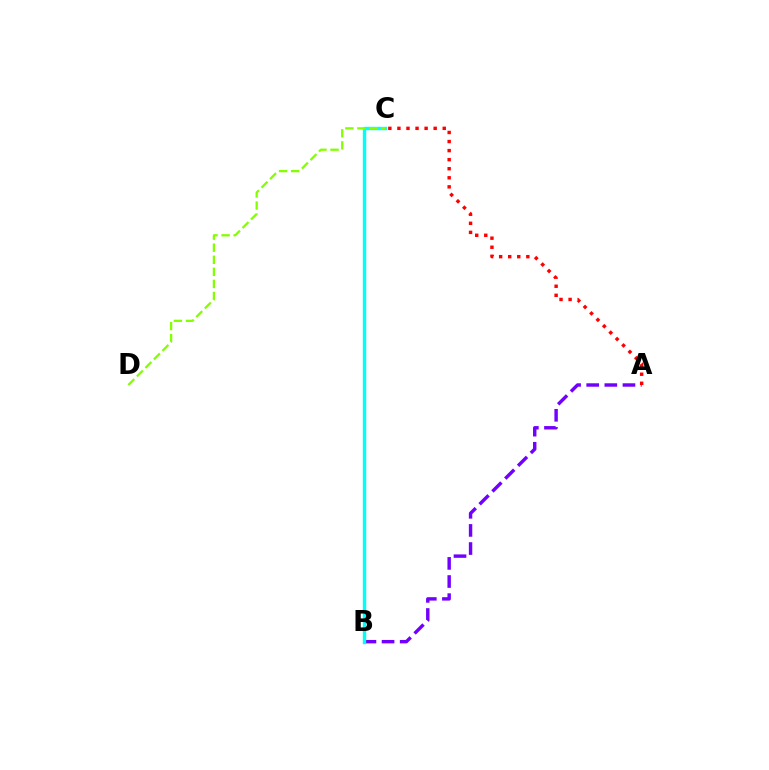{('A', 'B'): [{'color': '#7200ff', 'line_style': 'dashed', 'thickness': 2.46}], ('B', 'C'): [{'color': '#00fff6', 'line_style': 'solid', 'thickness': 2.46}], ('A', 'C'): [{'color': '#ff0000', 'line_style': 'dotted', 'thickness': 2.46}], ('C', 'D'): [{'color': '#84ff00', 'line_style': 'dashed', 'thickness': 1.64}]}